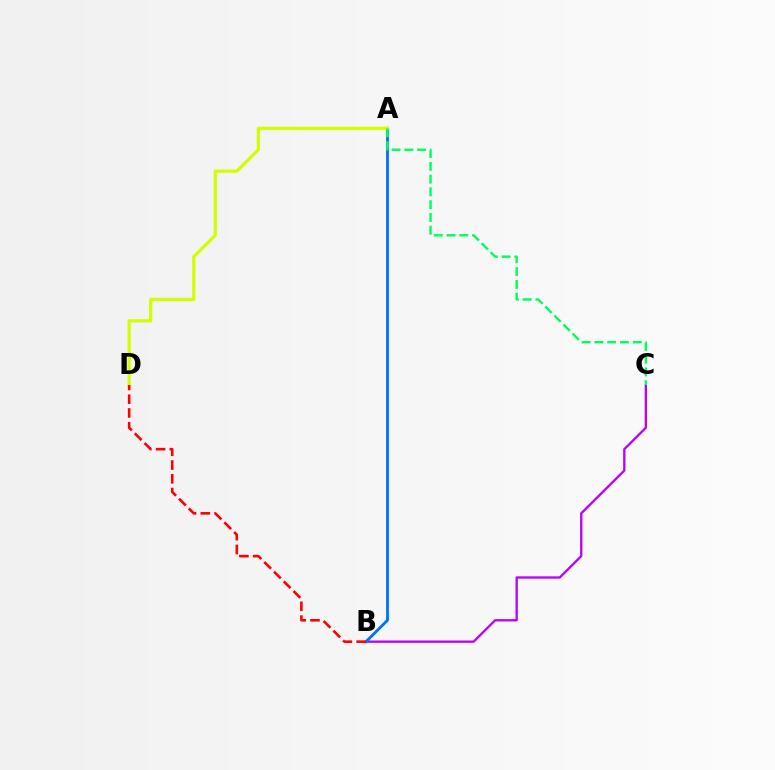{('B', 'C'): [{'color': '#b900ff', 'line_style': 'solid', 'thickness': 1.66}], ('A', 'B'): [{'color': '#0074ff', 'line_style': 'solid', 'thickness': 2.06}], ('A', 'D'): [{'color': '#d1ff00', 'line_style': 'solid', 'thickness': 2.31}], ('A', 'C'): [{'color': '#00ff5c', 'line_style': 'dashed', 'thickness': 1.73}], ('B', 'D'): [{'color': '#ff0000', 'line_style': 'dashed', 'thickness': 1.87}]}